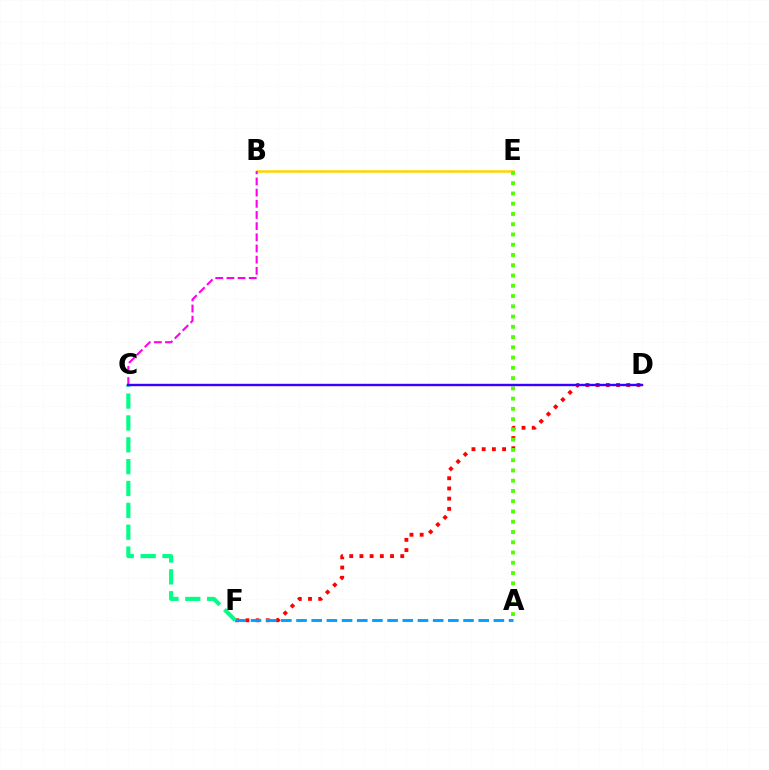{('B', 'E'): [{'color': '#ffd500', 'line_style': 'solid', 'thickness': 1.81}], ('D', 'F'): [{'color': '#ff0000', 'line_style': 'dotted', 'thickness': 2.77}], ('A', 'F'): [{'color': '#009eff', 'line_style': 'dashed', 'thickness': 2.06}], ('B', 'C'): [{'color': '#ff00ed', 'line_style': 'dashed', 'thickness': 1.52}], ('C', 'F'): [{'color': '#00ff86', 'line_style': 'dashed', 'thickness': 2.97}], ('A', 'E'): [{'color': '#4fff00', 'line_style': 'dotted', 'thickness': 2.79}], ('C', 'D'): [{'color': '#3700ff', 'line_style': 'solid', 'thickness': 1.72}]}